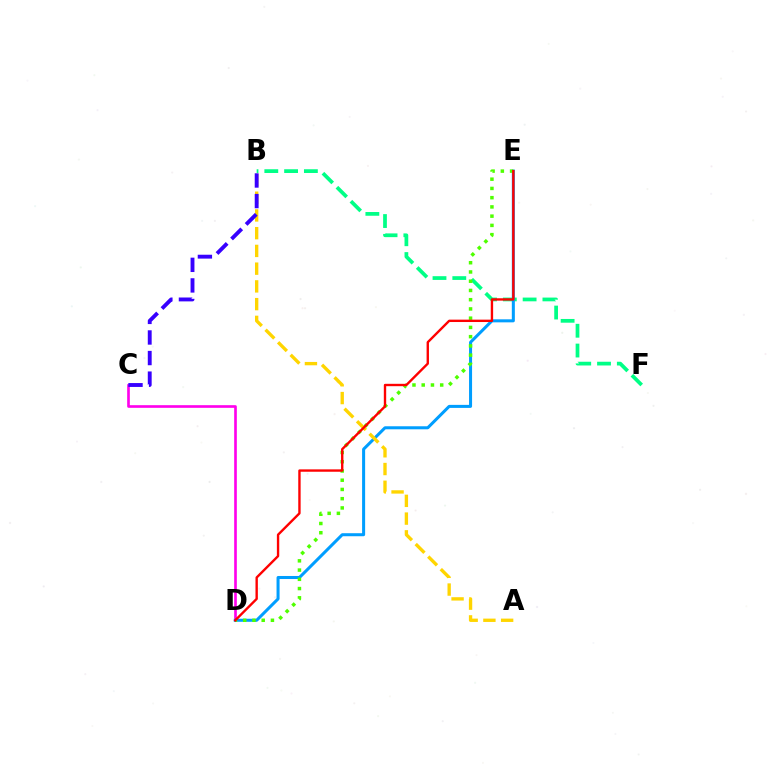{('B', 'F'): [{'color': '#00ff86', 'line_style': 'dashed', 'thickness': 2.69}], ('C', 'D'): [{'color': '#ff00ed', 'line_style': 'solid', 'thickness': 1.91}], ('D', 'E'): [{'color': '#009eff', 'line_style': 'solid', 'thickness': 2.18}, {'color': '#4fff00', 'line_style': 'dotted', 'thickness': 2.51}, {'color': '#ff0000', 'line_style': 'solid', 'thickness': 1.71}], ('A', 'B'): [{'color': '#ffd500', 'line_style': 'dashed', 'thickness': 2.41}], ('B', 'C'): [{'color': '#3700ff', 'line_style': 'dashed', 'thickness': 2.8}]}